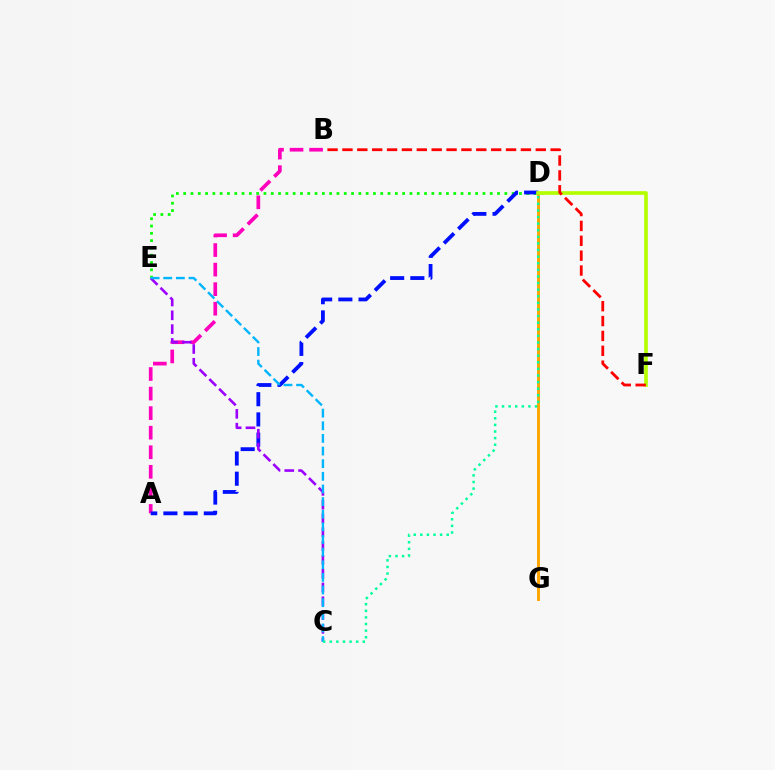{('D', 'G'): [{'color': '#ffa500', 'line_style': 'solid', 'thickness': 2.12}], ('A', 'B'): [{'color': '#ff00bd', 'line_style': 'dashed', 'thickness': 2.66}], ('D', 'E'): [{'color': '#08ff00', 'line_style': 'dotted', 'thickness': 1.98}], ('A', 'D'): [{'color': '#0010ff', 'line_style': 'dashed', 'thickness': 2.74}], ('C', 'E'): [{'color': '#9b00ff', 'line_style': 'dashed', 'thickness': 1.87}, {'color': '#00b5ff', 'line_style': 'dashed', 'thickness': 1.72}], ('D', 'F'): [{'color': '#b3ff00', 'line_style': 'solid', 'thickness': 2.65}], ('B', 'F'): [{'color': '#ff0000', 'line_style': 'dashed', 'thickness': 2.02}], ('C', 'D'): [{'color': '#00ff9d', 'line_style': 'dotted', 'thickness': 1.79}]}